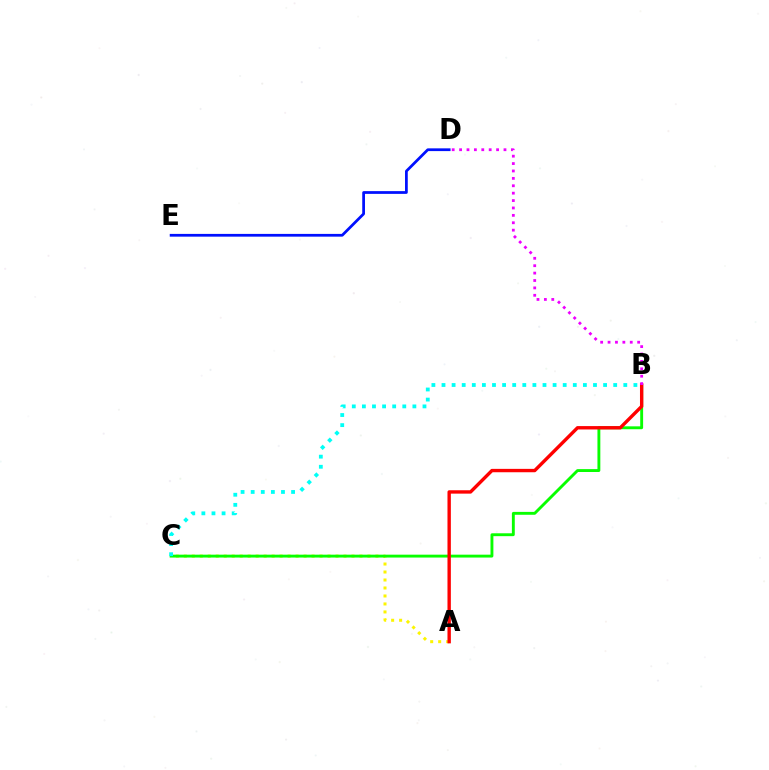{('D', 'E'): [{'color': '#0010ff', 'line_style': 'solid', 'thickness': 1.98}], ('A', 'C'): [{'color': '#fcf500', 'line_style': 'dotted', 'thickness': 2.17}], ('B', 'C'): [{'color': '#08ff00', 'line_style': 'solid', 'thickness': 2.07}, {'color': '#00fff6', 'line_style': 'dotted', 'thickness': 2.74}], ('A', 'B'): [{'color': '#ff0000', 'line_style': 'solid', 'thickness': 2.43}], ('B', 'D'): [{'color': '#ee00ff', 'line_style': 'dotted', 'thickness': 2.01}]}